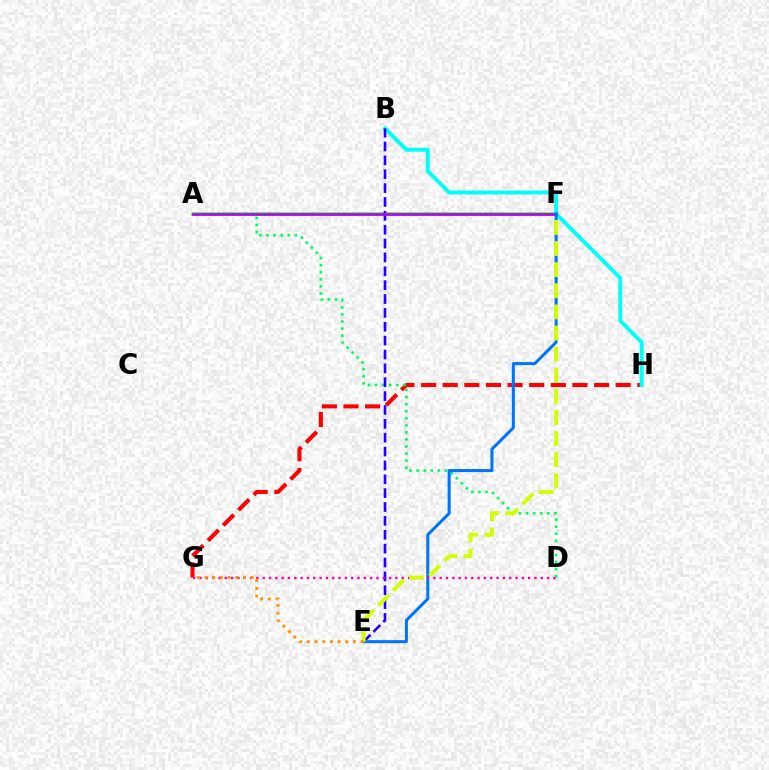{('G', 'H'): [{'color': '#ff0000', 'line_style': 'dashed', 'thickness': 2.94}], ('A', 'F'): [{'color': '#3dff00', 'line_style': 'solid', 'thickness': 2.56}, {'color': '#b900ff', 'line_style': 'solid', 'thickness': 1.95}], ('A', 'D'): [{'color': '#00ff5c', 'line_style': 'dotted', 'thickness': 1.92}], ('B', 'H'): [{'color': '#00fff6', 'line_style': 'solid', 'thickness': 2.81}], ('B', 'E'): [{'color': '#2500ff', 'line_style': 'dashed', 'thickness': 1.88}], ('E', 'F'): [{'color': '#0074ff', 'line_style': 'solid', 'thickness': 2.18}, {'color': '#d1ff00', 'line_style': 'dashed', 'thickness': 2.87}], ('D', 'G'): [{'color': '#ff00ac', 'line_style': 'dotted', 'thickness': 1.72}], ('E', 'G'): [{'color': '#ff9400', 'line_style': 'dotted', 'thickness': 2.09}]}